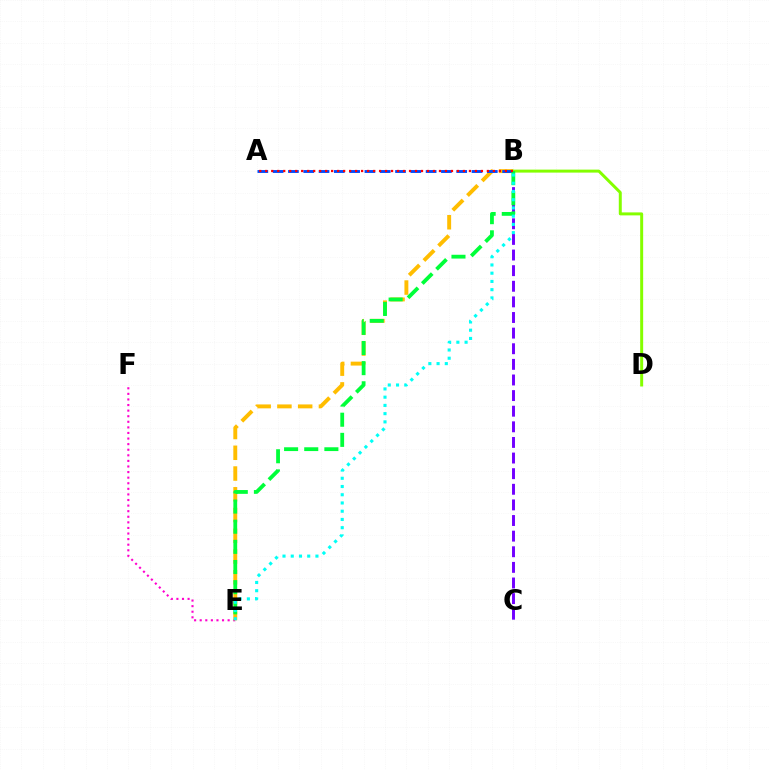{('E', 'F'): [{'color': '#ff00cf', 'line_style': 'dotted', 'thickness': 1.52}], ('B', 'E'): [{'color': '#ffbd00', 'line_style': 'dashed', 'thickness': 2.82}, {'color': '#00ff39', 'line_style': 'dashed', 'thickness': 2.74}, {'color': '#00fff6', 'line_style': 'dotted', 'thickness': 2.24}], ('B', 'D'): [{'color': '#84ff00', 'line_style': 'solid', 'thickness': 2.14}], ('A', 'B'): [{'color': '#004bff', 'line_style': 'dashed', 'thickness': 2.08}, {'color': '#ff0000', 'line_style': 'dotted', 'thickness': 1.63}], ('B', 'C'): [{'color': '#7200ff', 'line_style': 'dashed', 'thickness': 2.12}]}